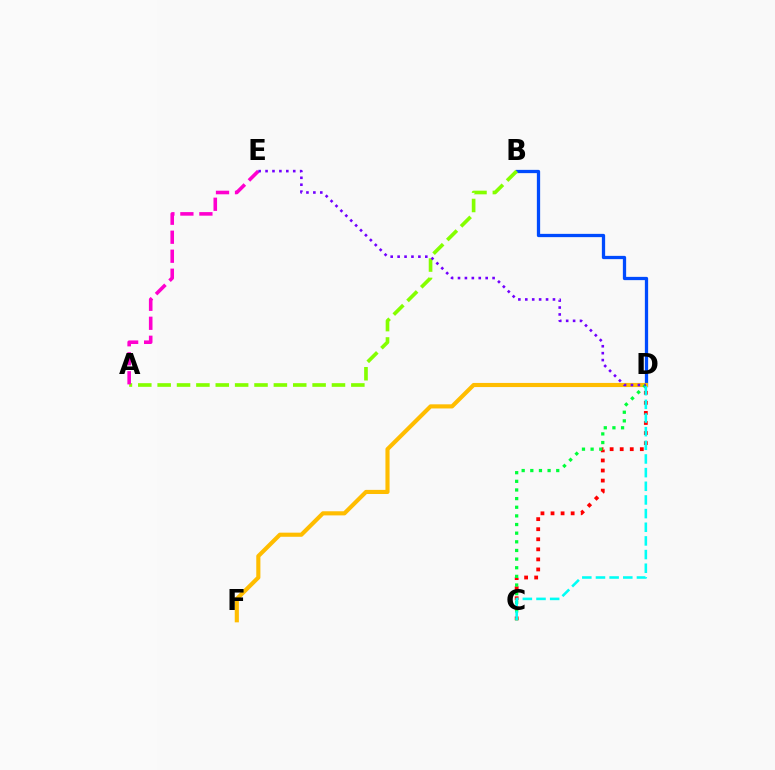{('B', 'D'): [{'color': '#004bff', 'line_style': 'solid', 'thickness': 2.36}], ('D', 'F'): [{'color': '#ffbd00', 'line_style': 'solid', 'thickness': 2.97}], ('C', 'D'): [{'color': '#ff0000', 'line_style': 'dotted', 'thickness': 2.73}, {'color': '#00ff39', 'line_style': 'dotted', 'thickness': 2.35}, {'color': '#00fff6', 'line_style': 'dashed', 'thickness': 1.86}], ('A', 'B'): [{'color': '#84ff00', 'line_style': 'dashed', 'thickness': 2.63}], ('A', 'E'): [{'color': '#ff00cf', 'line_style': 'dashed', 'thickness': 2.58}], ('D', 'E'): [{'color': '#7200ff', 'line_style': 'dotted', 'thickness': 1.88}]}